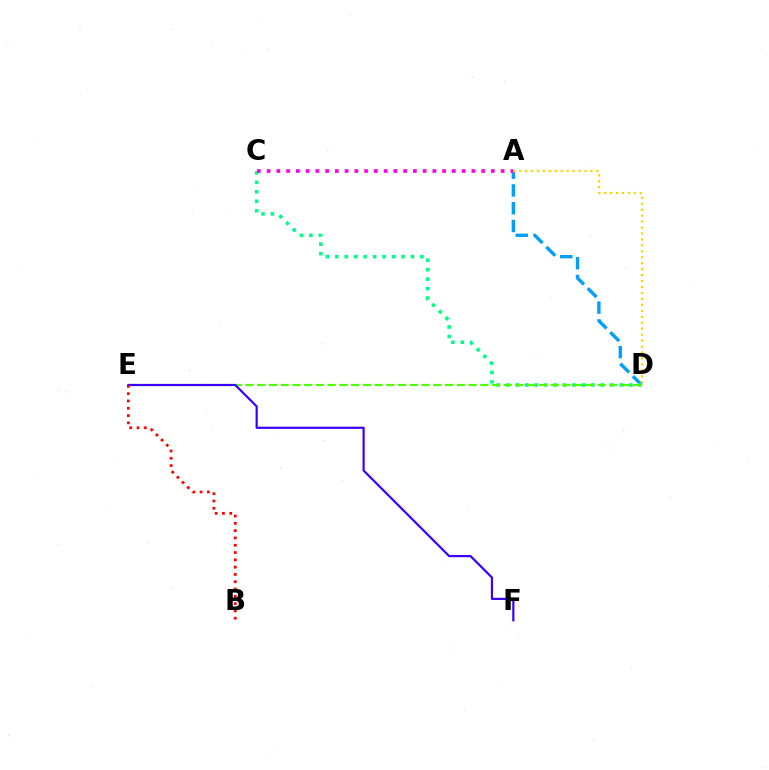{('A', 'D'): [{'color': '#009eff', 'line_style': 'dashed', 'thickness': 2.41}, {'color': '#ffd500', 'line_style': 'dotted', 'thickness': 1.62}], ('C', 'D'): [{'color': '#00ff86', 'line_style': 'dotted', 'thickness': 2.57}], ('D', 'E'): [{'color': '#4fff00', 'line_style': 'dashed', 'thickness': 1.59}], ('E', 'F'): [{'color': '#3700ff', 'line_style': 'solid', 'thickness': 1.57}], ('A', 'C'): [{'color': '#ff00ed', 'line_style': 'dotted', 'thickness': 2.65}], ('B', 'E'): [{'color': '#ff0000', 'line_style': 'dotted', 'thickness': 1.98}]}